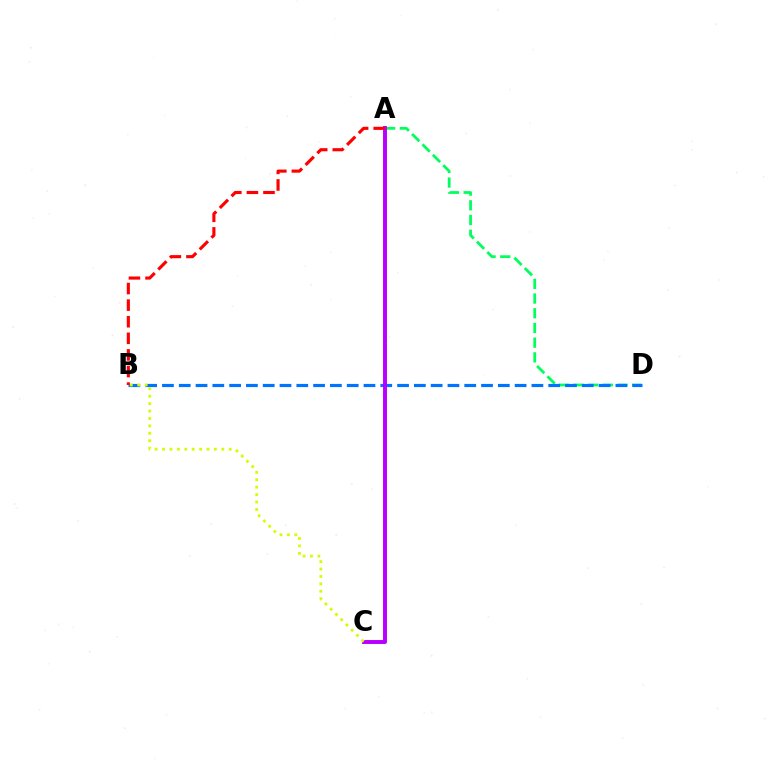{('A', 'D'): [{'color': '#00ff5c', 'line_style': 'dashed', 'thickness': 2.0}], ('B', 'D'): [{'color': '#0074ff', 'line_style': 'dashed', 'thickness': 2.28}], ('A', 'C'): [{'color': '#b900ff', 'line_style': 'solid', 'thickness': 2.84}], ('A', 'B'): [{'color': '#ff0000', 'line_style': 'dashed', 'thickness': 2.25}], ('B', 'C'): [{'color': '#d1ff00', 'line_style': 'dotted', 'thickness': 2.01}]}